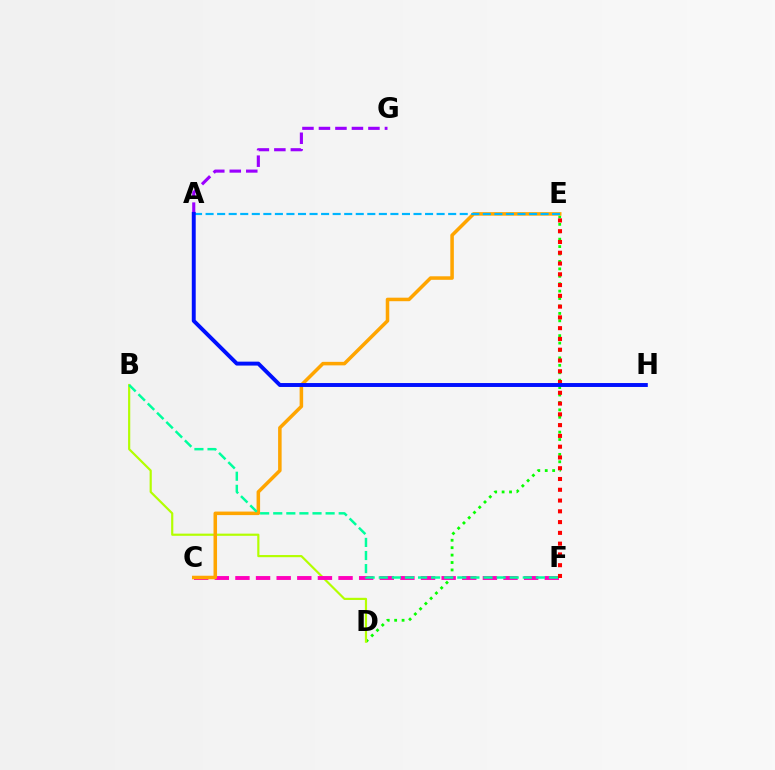{('D', 'E'): [{'color': '#08ff00', 'line_style': 'dotted', 'thickness': 2.02}], ('B', 'D'): [{'color': '#b3ff00', 'line_style': 'solid', 'thickness': 1.57}], ('A', 'G'): [{'color': '#9b00ff', 'line_style': 'dashed', 'thickness': 2.24}], ('C', 'F'): [{'color': '#ff00bd', 'line_style': 'dashed', 'thickness': 2.8}], ('C', 'E'): [{'color': '#ffa500', 'line_style': 'solid', 'thickness': 2.54}], ('E', 'F'): [{'color': '#ff0000', 'line_style': 'dotted', 'thickness': 2.93}], ('A', 'E'): [{'color': '#00b5ff', 'line_style': 'dashed', 'thickness': 1.57}], ('B', 'F'): [{'color': '#00ff9d', 'line_style': 'dashed', 'thickness': 1.78}], ('A', 'H'): [{'color': '#0010ff', 'line_style': 'solid', 'thickness': 2.82}]}